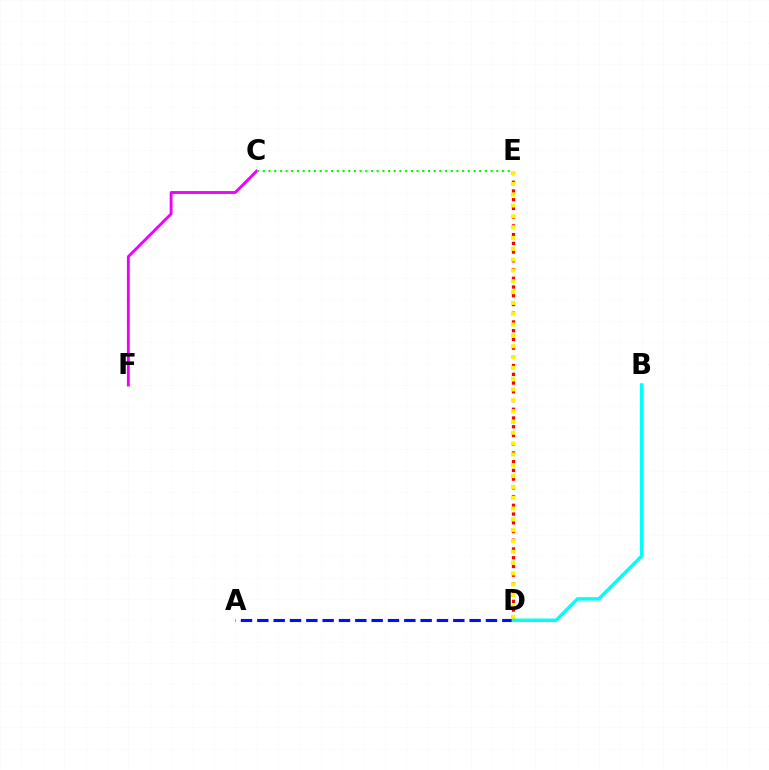{('C', 'F'): [{'color': '#ee00ff', 'line_style': 'solid', 'thickness': 2.06}], ('D', 'E'): [{'color': '#ff0000', 'line_style': 'dotted', 'thickness': 2.37}, {'color': '#fcf500', 'line_style': 'dotted', 'thickness': 2.94}], ('A', 'D'): [{'color': '#0010ff', 'line_style': 'dashed', 'thickness': 2.22}], ('B', 'D'): [{'color': '#00fff6', 'line_style': 'solid', 'thickness': 2.51}], ('C', 'E'): [{'color': '#08ff00', 'line_style': 'dotted', 'thickness': 1.55}]}